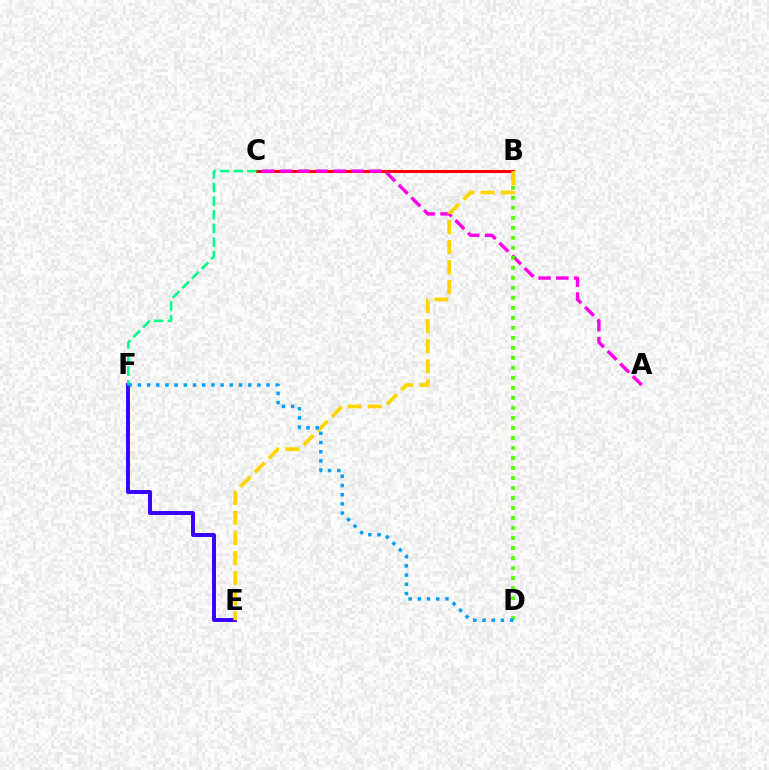{('B', 'C'): [{'color': '#ff0000', 'line_style': 'solid', 'thickness': 2.18}], ('E', 'F'): [{'color': '#3700ff', 'line_style': 'solid', 'thickness': 2.84}], ('A', 'C'): [{'color': '#ff00ed', 'line_style': 'dashed', 'thickness': 2.42}], ('B', 'D'): [{'color': '#4fff00', 'line_style': 'dotted', 'thickness': 2.72}], ('B', 'E'): [{'color': '#ffd500', 'line_style': 'dashed', 'thickness': 2.73}], ('C', 'F'): [{'color': '#00ff86', 'line_style': 'dashed', 'thickness': 1.85}], ('D', 'F'): [{'color': '#009eff', 'line_style': 'dotted', 'thickness': 2.5}]}